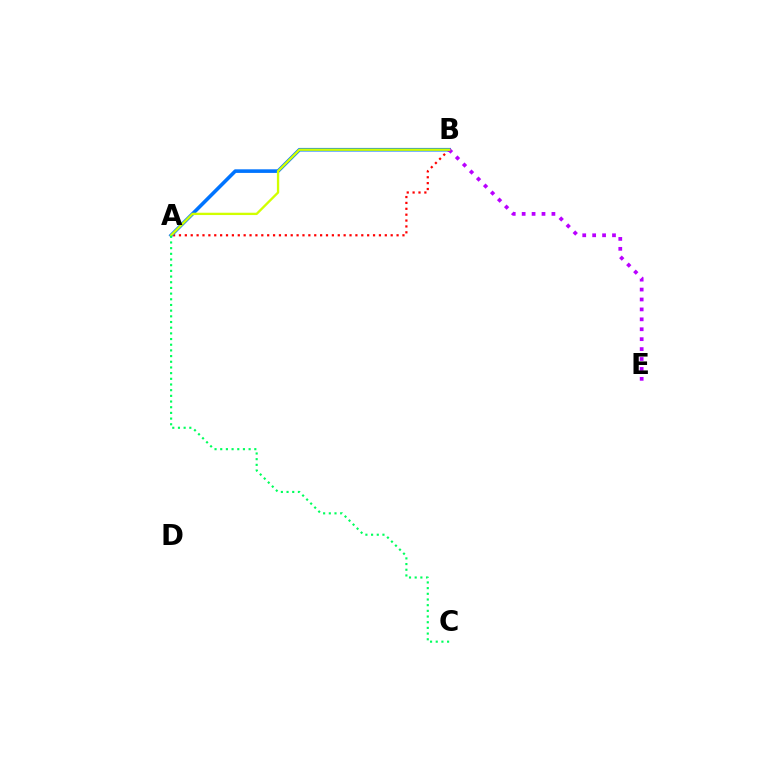{('A', 'B'): [{'color': '#ff0000', 'line_style': 'dotted', 'thickness': 1.6}, {'color': '#0074ff', 'line_style': 'solid', 'thickness': 2.59}, {'color': '#d1ff00', 'line_style': 'solid', 'thickness': 1.67}], ('B', 'E'): [{'color': '#b900ff', 'line_style': 'dotted', 'thickness': 2.7}], ('A', 'C'): [{'color': '#00ff5c', 'line_style': 'dotted', 'thickness': 1.54}]}